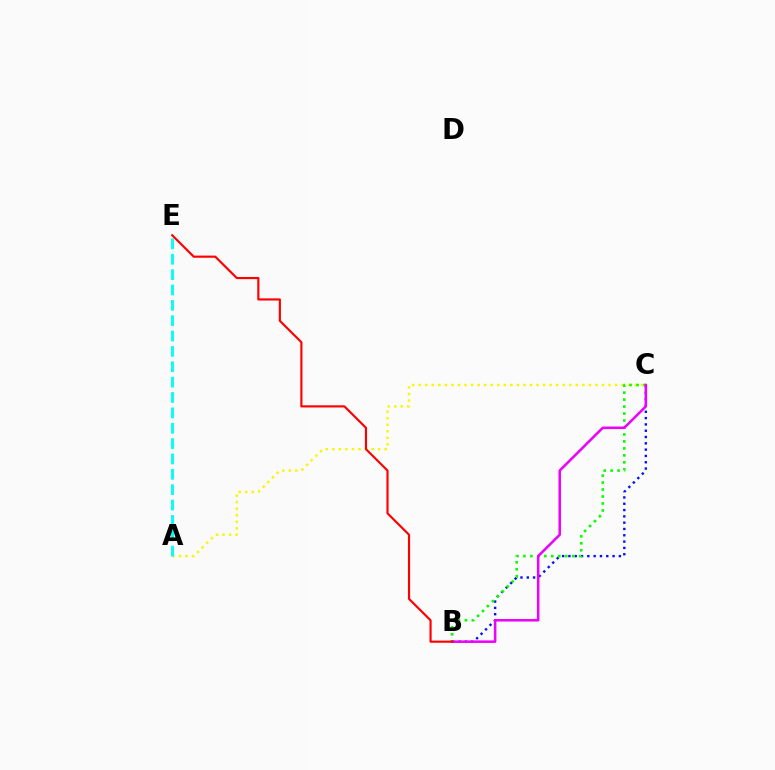{('B', 'C'): [{'color': '#0010ff', 'line_style': 'dotted', 'thickness': 1.71}, {'color': '#08ff00', 'line_style': 'dotted', 'thickness': 1.89}, {'color': '#ee00ff', 'line_style': 'solid', 'thickness': 1.82}], ('A', 'C'): [{'color': '#fcf500', 'line_style': 'dotted', 'thickness': 1.78}], ('B', 'E'): [{'color': '#ff0000', 'line_style': 'solid', 'thickness': 1.55}], ('A', 'E'): [{'color': '#00fff6', 'line_style': 'dashed', 'thickness': 2.09}]}